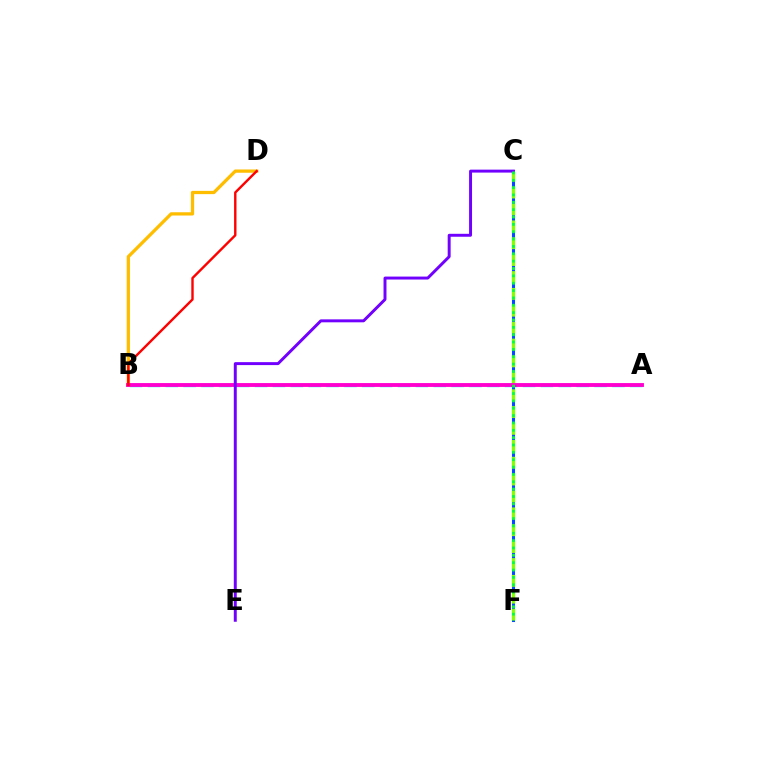{('C', 'F'): [{'color': '#004bff', 'line_style': 'solid', 'thickness': 2.2}, {'color': '#84ff00', 'line_style': 'dashed', 'thickness': 2.29}, {'color': '#00ff39', 'line_style': 'dotted', 'thickness': 2.0}], ('A', 'B'): [{'color': '#00fff6', 'line_style': 'dashed', 'thickness': 2.43}, {'color': '#ff00cf', 'line_style': 'solid', 'thickness': 2.77}], ('B', 'D'): [{'color': '#ffbd00', 'line_style': 'solid', 'thickness': 2.35}, {'color': '#ff0000', 'line_style': 'solid', 'thickness': 1.73}], ('C', 'E'): [{'color': '#7200ff', 'line_style': 'solid', 'thickness': 2.12}]}